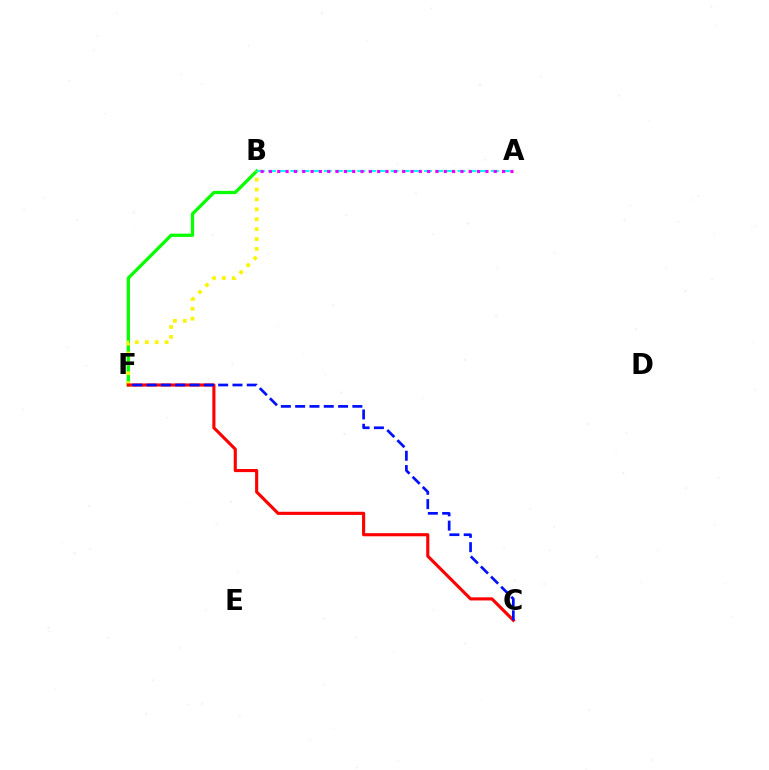{('B', 'F'): [{'color': '#08ff00', 'line_style': 'solid', 'thickness': 2.36}, {'color': '#fcf500', 'line_style': 'dotted', 'thickness': 2.69}], ('C', 'F'): [{'color': '#ff0000', 'line_style': 'solid', 'thickness': 2.25}, {'color': '#0010ff', 'line_style': 'dashed', 'thickness': 1.94}], ('A', 'B'): [{'color': '#00fff6', 'line_style': 'dashed', 'thickness': 1.51}, {'color': '#ee00ff', 'line_style': 'dotted', 'thickness': 2.26}]}